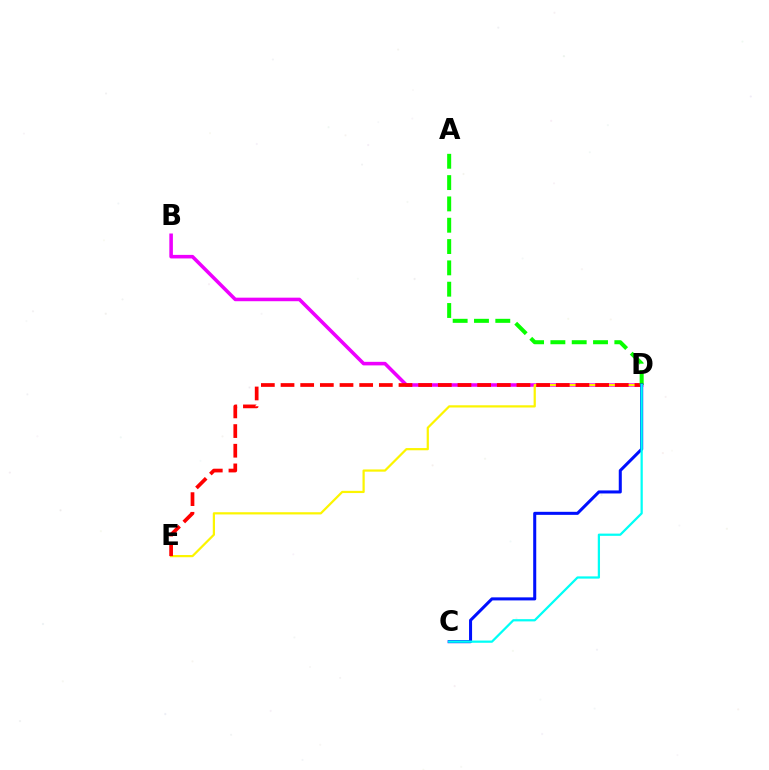{('B', 'D'): [{'color': '#ee00ff', 'line_style': 'solid', 'thickness': 2.56}], ('D', 'E'): [{'color': '#fcf500', 'line_style': 'solid', 'thickness': 1.6}, {'color': '#ff0000', 'line_style': 'dashed', 'thickness': 2.67}], ('A', 'D'): [{'color': '#08ff00', 'line_style': 'dashed', 'thickness': 2.9}], ('C', 'D'): [{'color': '#0010ff', 'line_style': 'solid', 'thickness': 2.19}, {'color': '#00fff6', 'line_style': 'solid', 'thickness': 1.61}]}